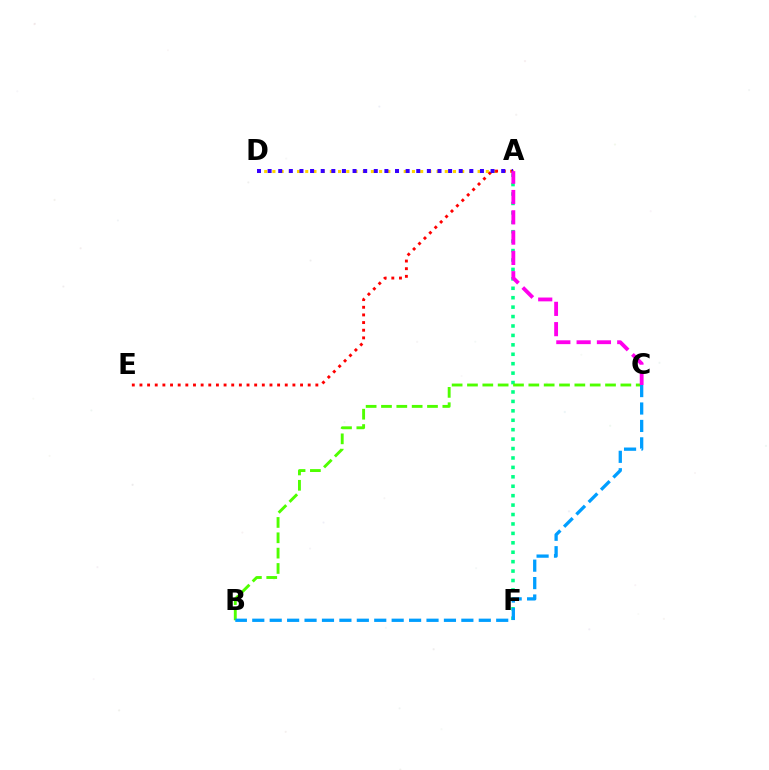{('A', 'D'): [{'color': '#ffd500', 'line_style': 'dotted', 'thickness': 2.23}, {'color': '#3700ff', 'line_style': 'dotted', 'thickness': 2.88}], ('A', 'E'): [{'color': '#ff0000', 'line_style': 'dotted', 'thickness': 2.08}], ('A', 'F'): [{'color': '#00ff86', 'line_style': 'dotted', 'thickness': 2.56}], ('B', 'C'): [{'color': '#4fff00', 'line_style': 'dashed', 'thickness': 2.08}, {'color': '#009eff', 'line_style': 'dashed', 'thickness': 2.37}], ('A', 'C'): [{'color': '#ff00ed', 'line_style': 'dashed', 'thickness': 2.76}]}